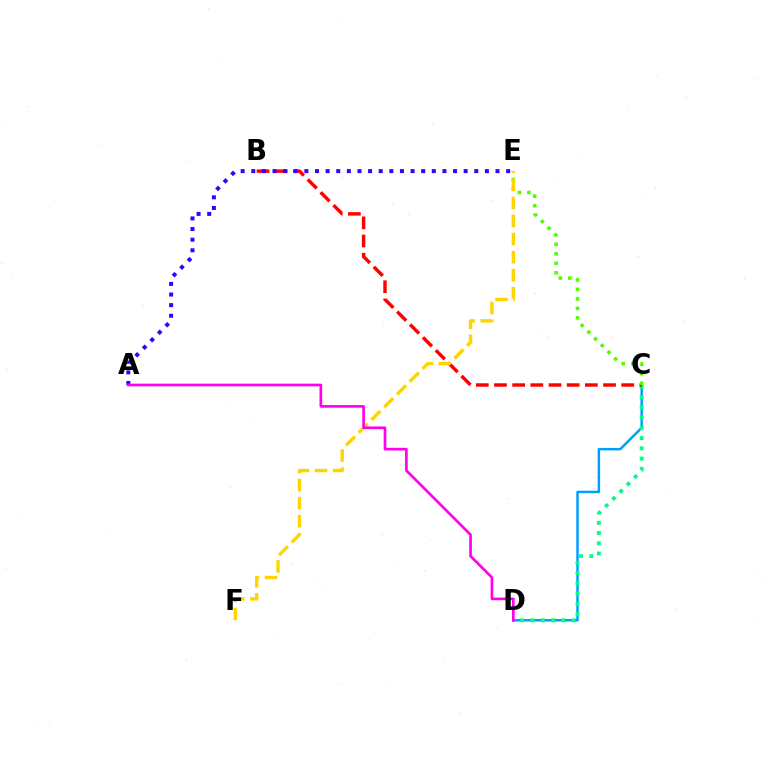{('C', 'D'): [{'color': '#009eff', 'line_style': 'solid', 'thickness': 1.78}, {'color': '#00ff86', 'line_style': 'dotted', 'thickness': 2.78}], ('B', 'C'): [{'color': '#ff0000', 'line_style': 'dashed', 'thickness': 2.47}], ('C', 'E'): [{'color': '#4fff00', 'line_style': 'dotted', 'thickness': 2.58}], ('A', 'E'): [{'color': '#3700ff', 'line_style': 'dotted', 'thickness': 2.89}], ('E', 'F'): [{'color': '#ffd500', 'line_style': 'dashed', 'thickness': 2.45}], ('A', 'D'): [{'color': '#ff00ed', 'line_style': 'solid', 'thickness': 1.92}]}